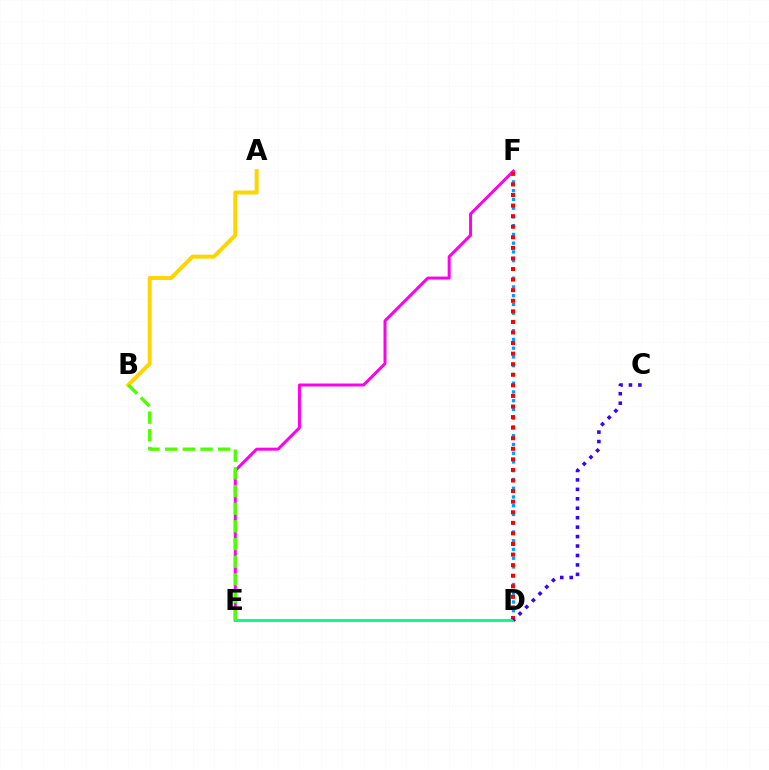{('E', 'F'): [{'color': '#ff00ed', 'line_style': 'solid', 'thickness': 2.15}], ('D', 'F'): [{'color': '#009eff', 'line_style': 'dotted', 'thickness': 2.38}, {'color': '#ff0000', 'line_style': 'dotted', 'thickness': 2.87}], ('A', 'B'): [{'color': '#ffd500', 'line_style': 'solid', 'thickness': 2.88}], ('D', 'E'): [{'color': '#00ff86', 'line_style': 'solid', 'thickness': 2.05}], ('C', 'D'): [{'color': '#3700ff', 'line_style': 'dotted', 'thickness': 2.57}], ('B', 'E'): [{'color': '#4fff00', 'line_style': 'dashed', 'thickness': 2.4}]}